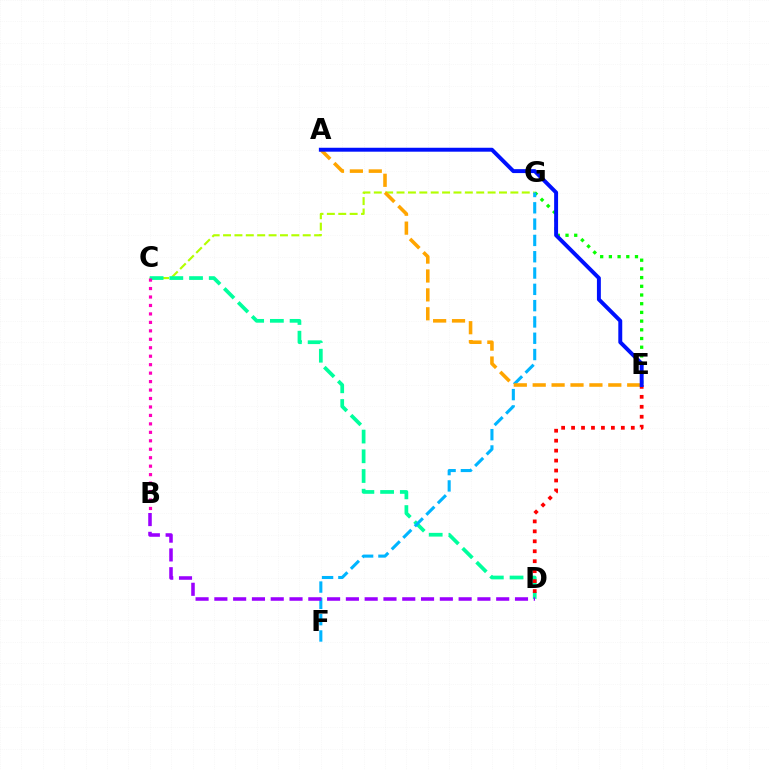{('C', 'G'): [{'color': '#b3ff00', 'line_style': 'dashed', 'thickness': 1.55}], ('C', 'D'): [{'color': '#00ff9d', 'line_style': 'dashed', 'thickness': 2.68}], ('E', 'G'): [{'color': '#08ff00', 'line_style': 'dotted', 'thickness': 2.36}], ('D', 'E'): [{'color': '#ff0000', 'line_style': 'dotted', 'thickness': 2.7}], ('F', 'G'): [{'color': '#00b5ff', 'line_style': 'dashed', 'thickness': 2.21}], ('A', 'E'): [{'color': '#ffa500', 'line_style': 'dashed', 'thickness': 2.57}, {'color': '#0010ff', 'line_style': 'solid', 'thickness': 2.83}], ('B', 'D'): [{'color': '#9b00ff', 'line_style': 'dashed', 'thickness': 2.55}], ('B', 'C'): [{'color': '#ff00bd', 'line_style': 'dotted', 'thickness': 2.3}]}